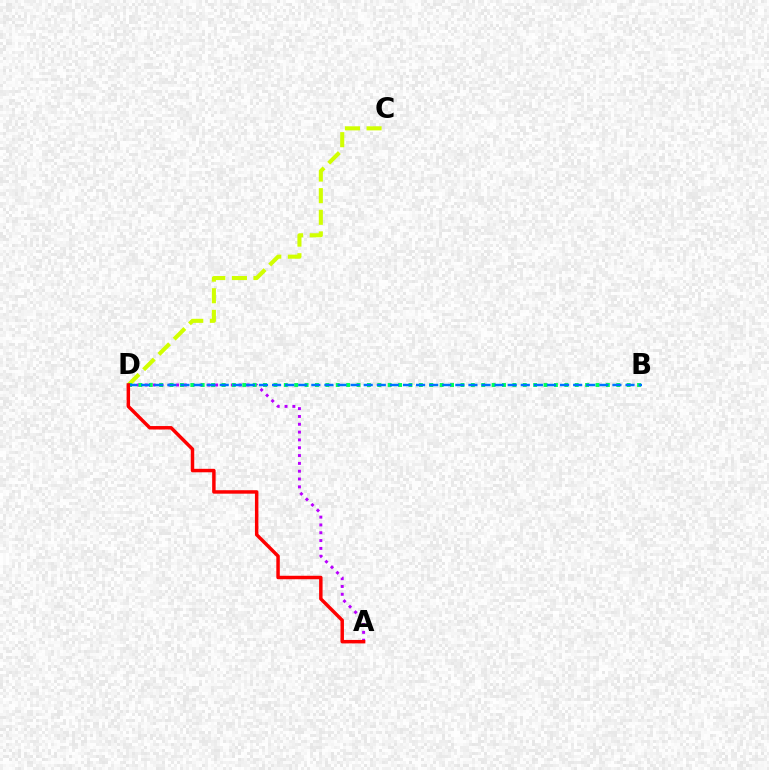{('A', 'D'): [{'color': '#b900ff', 'line_style': 'dotted', 'thickness': 2.13}, {'color': '#ff0000', 'line_style': 'solid', 'thickness': 2.49}], ('C', 'D'): [{'color': '#d1ff00', 'line_style': 'dashed', 'thickness': 2.94}], ('B', 'D'): [{'color': '#00ff5c', 'line_style': 'dotted', 'thickness': 2.82}, {'color': '#0074ff', 'line_style': 'dashed', 'thickness': 1.78}]}